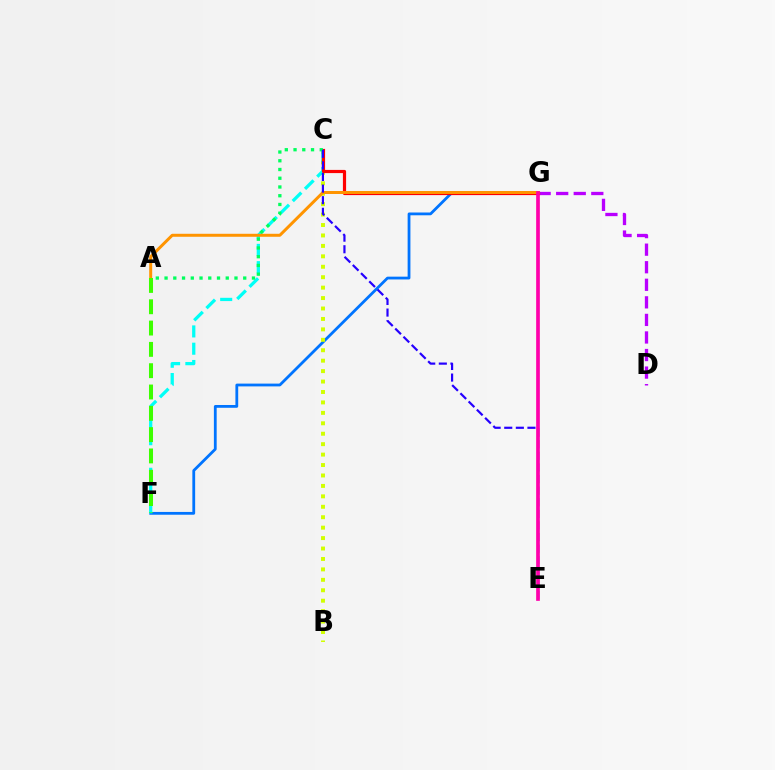{('F', 'G'): [{'color': '#0074ff', 'line_style': 'solid', 'thickness': 2.01}], ('B', 'C'): [{'color': '#d1ff00', 'line_style': 'dotted', 'thickness': 2.84}], ('D', 'G'): [{'color': '#b900ff', 'line_style': 'dashed', 'thickness': 2.39}], ('C', 'F'): [{'color': '#00fff6', 'line_style': 'dashed', 'thickness': 2.35}], ('C', 'G'): [{'color': '#ff0000', 'line_style': 'solid', 'thickness': 2.3}], ('A', 'C'): [{'color': '#00ff5c', 'line_style': 'dotted', 'thickness': 2.37}], ('A', 'G'): [{'color': '#ff9400', 'line_style': 'solid', 'thickness': 2.15}], ('C', 'E'): [{'color': '#2500ff', 'line_style': 'dashed', 'thickness': 1.58}], ('E', 'G'): [{'color': '#ff00ac', 'line_style': 'solid', 'thickness': 2.66}], ('A', 'F'): [{'color': '#3dff00', 'line_style': 'dashed', 'thickness': 2.9}]}